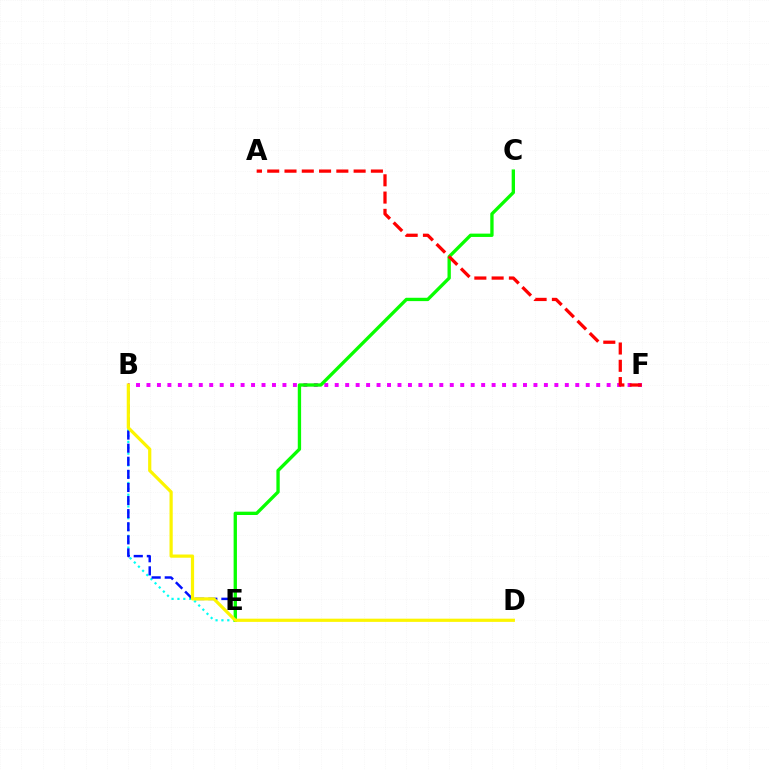{('B', 'E'): [{'color': '#00fff6', 'line_style': 'dotted', 'thickness': 1.6}, {'color': '#0010ff', 'line_style': 'dashed', 'thickness': 1.78}], ('B', 'F'): [{'color': '#ee00ff', 'line_style': 'dotted', 'thickness': 2.84}], ('C', 'E'): [{'color': '#08ff00', 'line_style': 'solid', 'thickness': 2.4}], ('B', 'D'): [{'color': '#fcf500', 'line_style': 'solid', 'thickness': 2.31}], ('A', 'F'): [{'color': '#ff0000', 'line_style': 'dashed', 'thickness': 2.35}]}